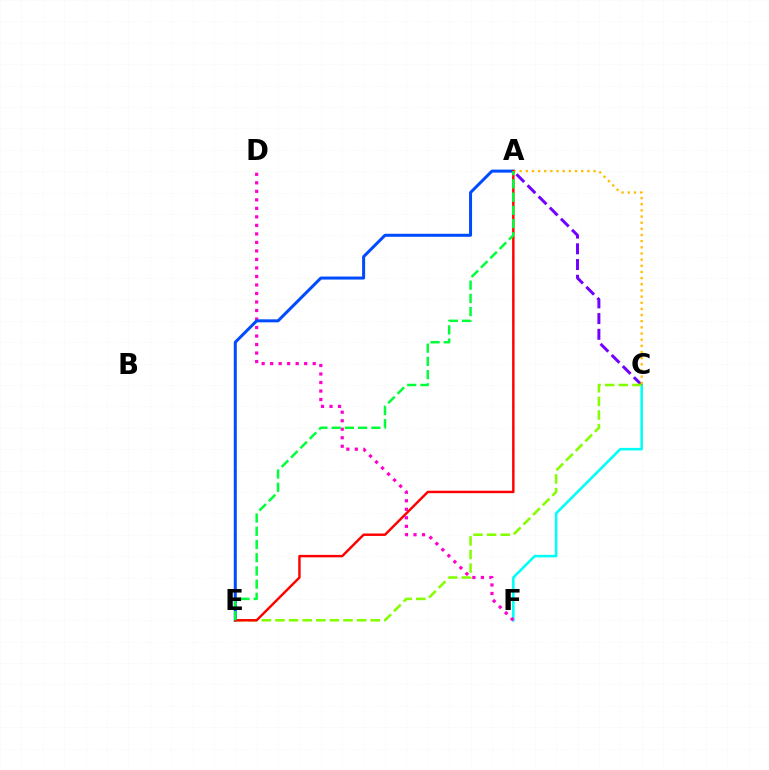{('C', 'F'): [{'color': '#00fff6', 'line_style': 'solid', 'thickness': 1.85}], ('D', 'F'): [{'color': '#ff00cf', 'line_style': 'dotted', 'thickness': 2.31}], ('A', 'C'): [{'color': '#7200ff', 'line_style': 'dashed', 'thickness': 2.14}, {'color': '#ffbd00', 'line_style': 'dotted', 'thickness': 1.67}], ('A', 'E'): [{'color': '#004bff', 'line_style': 'solid', 'thickness': 2.17}, {'color': '#ff0000', 'line_style': 'solid', 'thickness': 1.76}, {'color': '#00ff39', 'line_style': 'dashed', 'thickness': 1.8}], ('C', 'E'): [{'color': '#84ff00', 'line_style': 'dashed', 'thickness': 1.85}]}